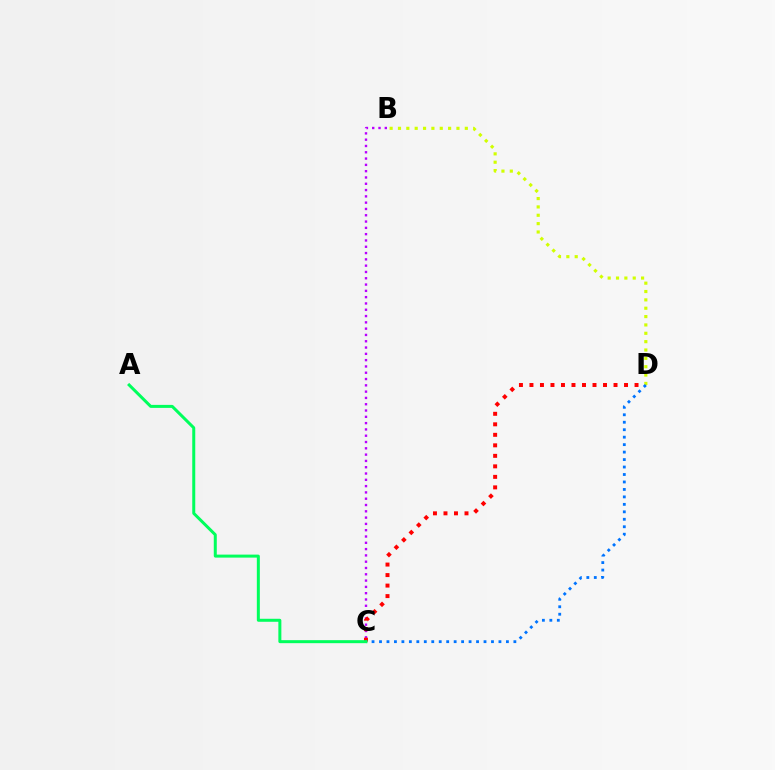{('B', 'C'): [{'color': '#b900ff', 'line_style': 'dotted', 'thickness': 1.71}], ('C', 'D'): [{'color': '#ff0000', 'line_style': 'dotted', 'thickness': 2.86}, {'color': '#0074ff', 'line_style': 'dotted', 'thickness': 2.03}], ('B', 'D'): [{'color': '#d1ff00', 'line_style': 'dotted', 'thickness': 2.27}], ('A', 'C'): [{'color': '#00ff5c', 'line_style': 'solid', 'thickness': 2.16}]}